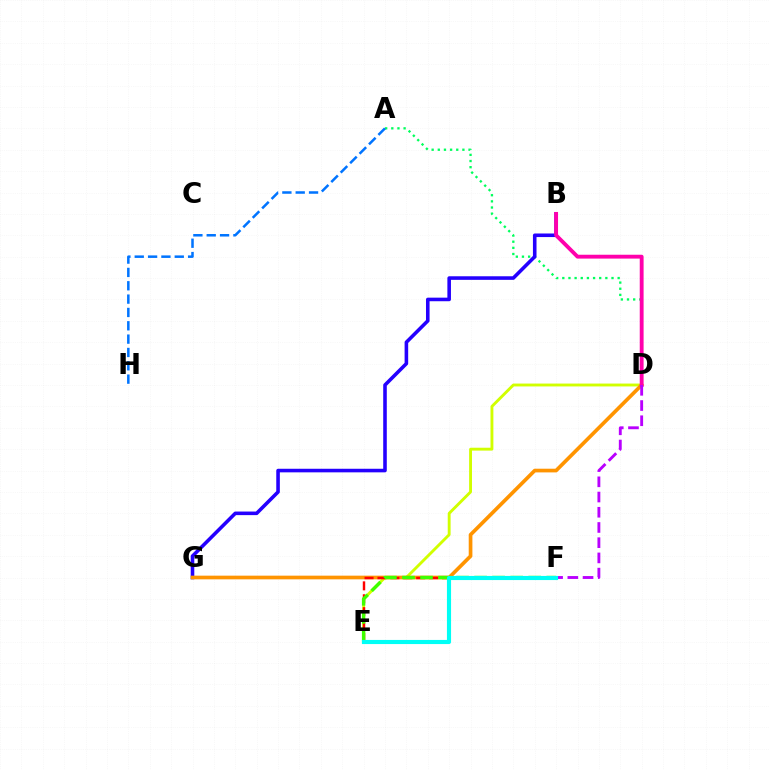{('A', 'D'): [{'color': '#00ff5c', 'line_style': 'dotted', 'thickness': 1.67}], ('D', 'E'): [{'color': '#d1ff00', 'line_style': 'solid', 'thickness': 2.07}], ('B', 'G'): [{'color': '#2500ff', 'line_style': 'solid', 'thickness': 2.58}], ('D', 'G'): [{'color': '#ff9400', 'line_style': 'solid', 'thickness': 2.65}], ('E', 'F'): [{'color': '#ff0000', 'line_style': 'dashed', 'thickness': 1.75}, {'color': '#3dff00', 'line_style': 'dashed', 'thickness': 2.45}, {'color': '#00fff6', 'line_style': 'solid', 'thickness': 2.97}], ('B', 'D'): [{'color': '#ff00ac', 'line_style': 'solid', 'thickness': 2.77}], ('D', 'F'): [{'color': '#b900ff', 'line_style': 'dashed', 'thickness': 2.07}], ('A', 'H'): [{'color': '#0074ff', 'line_style': 'dashed', 'thickness': 1.81}]}